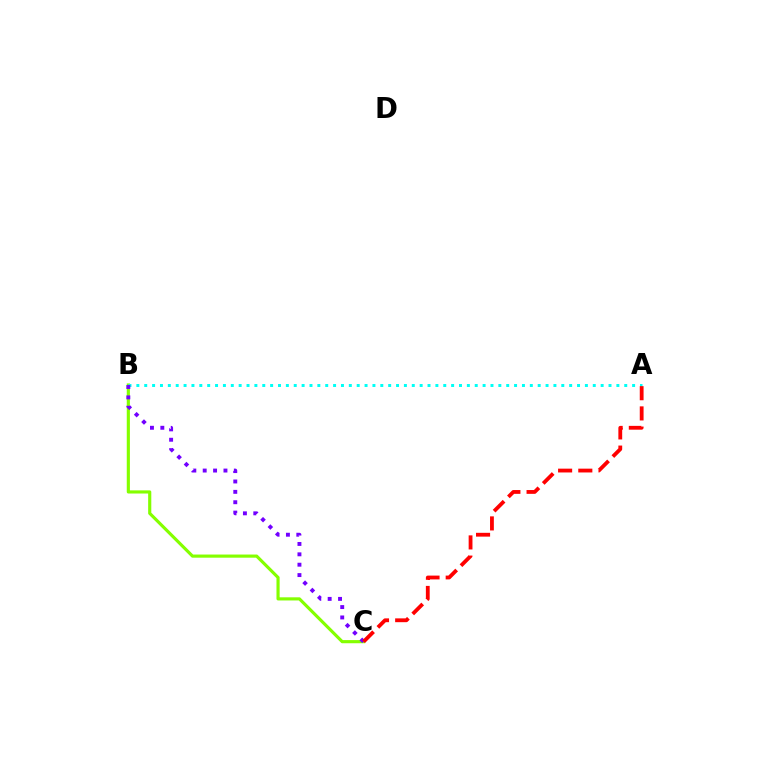{('B', 'C'): [{'color': '#84ff00', 'line_style': 'solid', 'thickness': 2.27}, {'color': '#7200ff', 'line_style': 'dotted', 'thickness': 2.82}], ('A', 'B'): [{'color': '#00fff6', 'line_style': 'dotted', 'thickness': 2.14}], ('A', 'C'): [{'color': '#ff0000', 'line_style': 'dashed', 'thickness': 2.74}]}